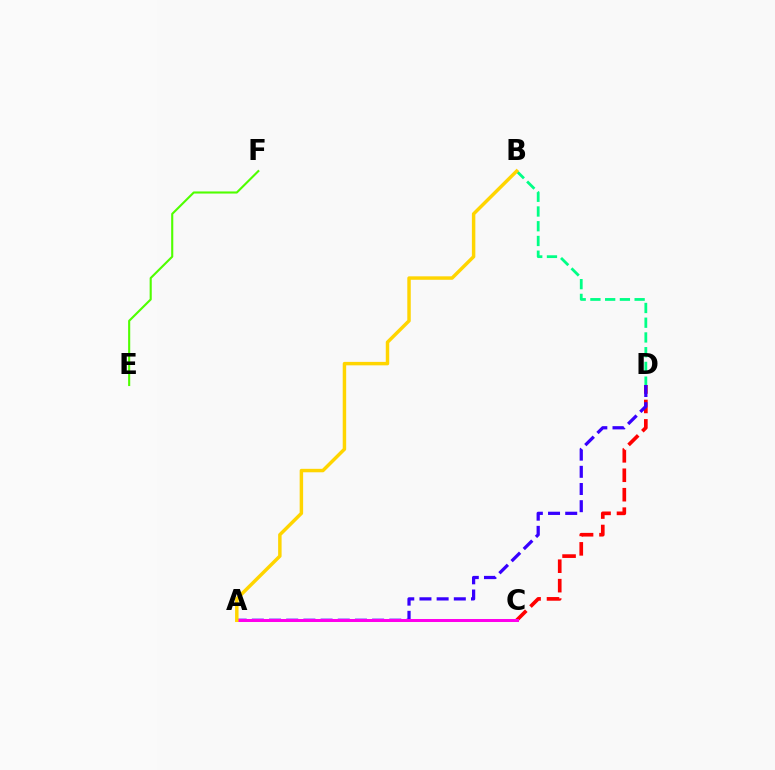{('C', 'D'): [{'color': '#ff0000', 'line_style': 'dashed', 'thickness': 2.64}], ('A', 'C'): [{'color': '#009eff', 'line_style': 'solid', 'thickness': 1.92}, {'color': '#ff00ed', 'line_style': 'solid', 'thickness': 2.17}], ('A', 'D'): [{'color': '#3700ff', 'line_style': 'dashed', 'thickness': 2.33}], ('B', 'D'): [{'color': '#00ff86', 'line_style': 'dashed', 'thickness': 2.0}], ('E', 'F'): [{'color': '#4fff00', 'line_style': 'solid', 'thickness': 1.52}], ('A', 'B'): [{'color': '#ffd500', 'line_style': 'solid', 'thickness': 2.49}]}